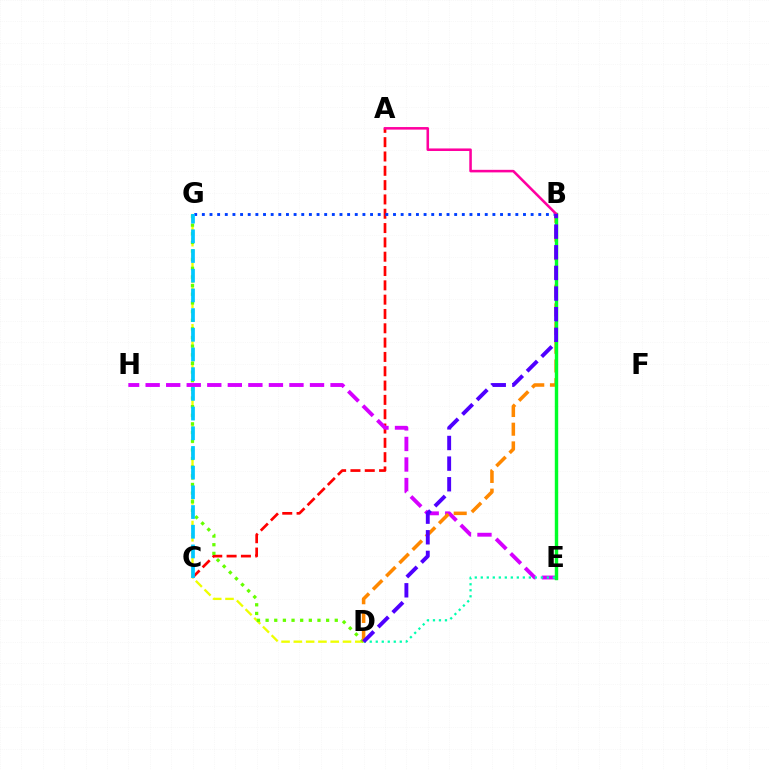{('D', 'G'): [{'color': '#eeff00', 'line_style': 'dashed', 'thickness': 1.67}, {'color': '#66ff00', 'line_style': 'dotted', 'thickness': 2.35}], ('A', 'C'): [{'color': '#ff0000', 'line_style': 'dashed', 'thickness': 1.95}], ('B', 'G'): [{'color': '#003fff', 'line_style': 'dotted', 'thickness': 2.08}], ('E', 'H'): [{'color': '#d600ff', 'line_style': 'dashed', 'thickness': 2.79}], ('B', 'D'): [{'color': '#ff8800', 'line_style': 'dashed', 'thickness': 2.54}, {'color': '#4f00ff', 'line_style': 'dashed', 'thickness': 2.8}], ('B', 'E'): [{'color': '#00ff27', 'line_style': 'solid', 'thickness': 2.46}], ('A', 'B'): [{'color': '#ff00a0', 'line_style': 'solid', 'thickness': 1.84}], ('C', 'G'): [{'color': '#00c7ff', 'line_style': 'dashed', 'thickness': 2.68}], ('D', 'E'): [{'color': '#00ffaf', 'line_style': 'dotted', 'thickness': 1.63}]}